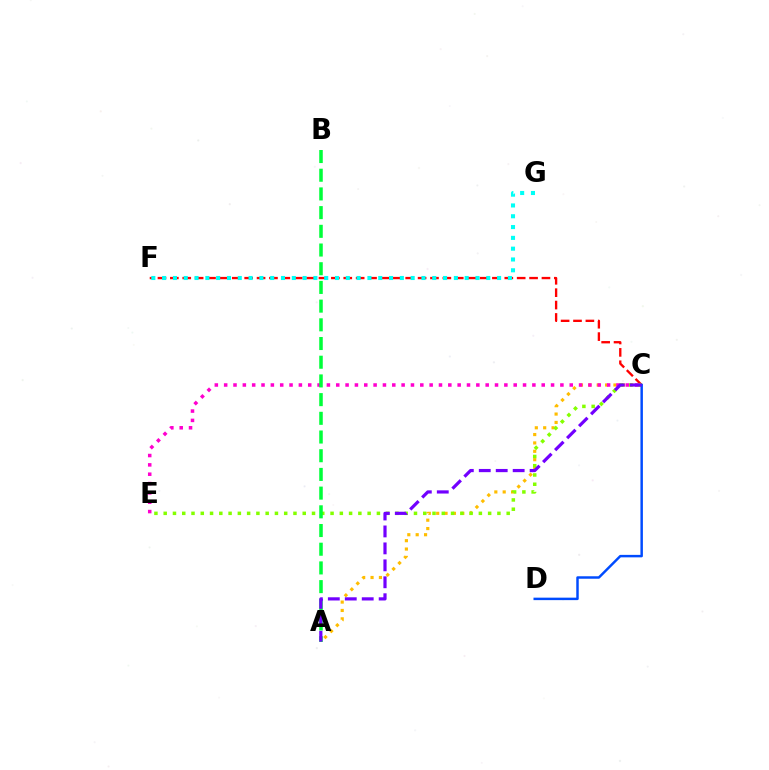{('A', 'C'): [{'color': '#ffbd00', 'line_style': 'dotted', 'thickness': 2.28}, {'color': '#7200ff', 'line_style': 'dashed', 'thickness': 2.3}], ('C', 'F'): [{'color': '#ff0000', 'line_style': 'dashed', 'thickness': 1.68}], ('F', 'G'): [{'color': '#00fff6', 'line_style': 'dotted', 'thickness': 2.94}], ('C', 'E'): [{'color': '#84ff00', 'line_style': 'dotted', 'thickness': 2.52}, {'color': '#ff00cf', 'line_style': 'dotted', 'thickness': 2.54}], ('A', 'B'): [{'color': '#00ff39', 'line_style': 'dashed', 'thickness': 2.54}], ('C', 'D'): [{'color': '#004bff', 'line_style': 'solid', 'thickness': 1.78}]}